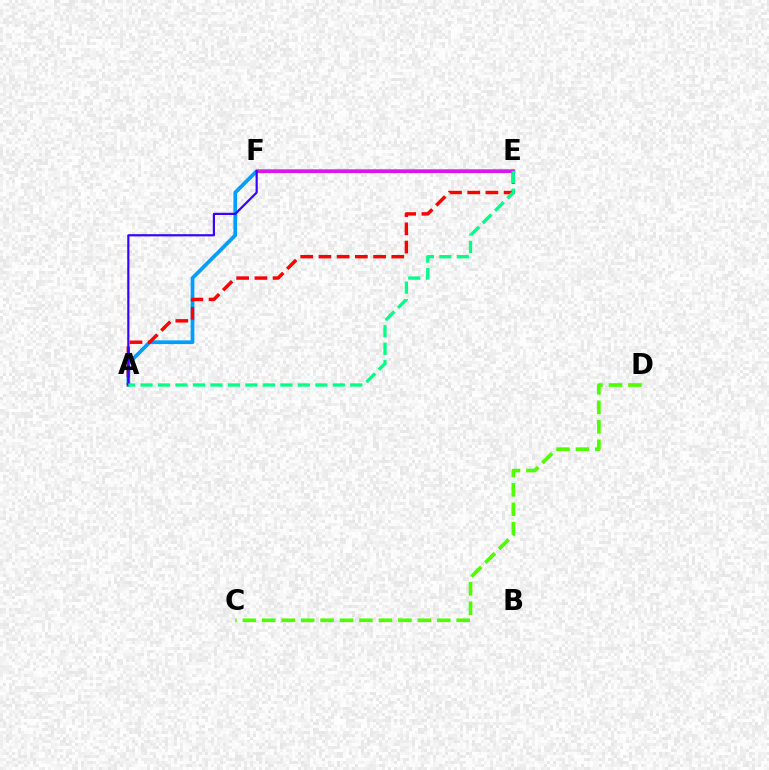{('E', 'F'): [{'color': '#ffd500', 'line_style': 'solid', 'thickness': 2.52}, {'color': '#ff00ed', 'line_style': 'solid', 'thickness': 1.94}], ('A', 'E'): [{'color': '#009eff', 'line_style': 'solid', 'thickness': 2.69}, {'color': '#ff0000', 'line_style': 'dashed', 'thickness': 2.48}, {'color': '#00ff86', 'line_style': 'dashed', 'thickness': 2.38}], ('C', 'D'): [{'color': '#4fff00', 'line_style': 'dashed', 'thickness': 2.64}], ('A', 'F'): [{'color': '#3700ff', 'line_style': 'solid', 'thickness': 1.57}]}